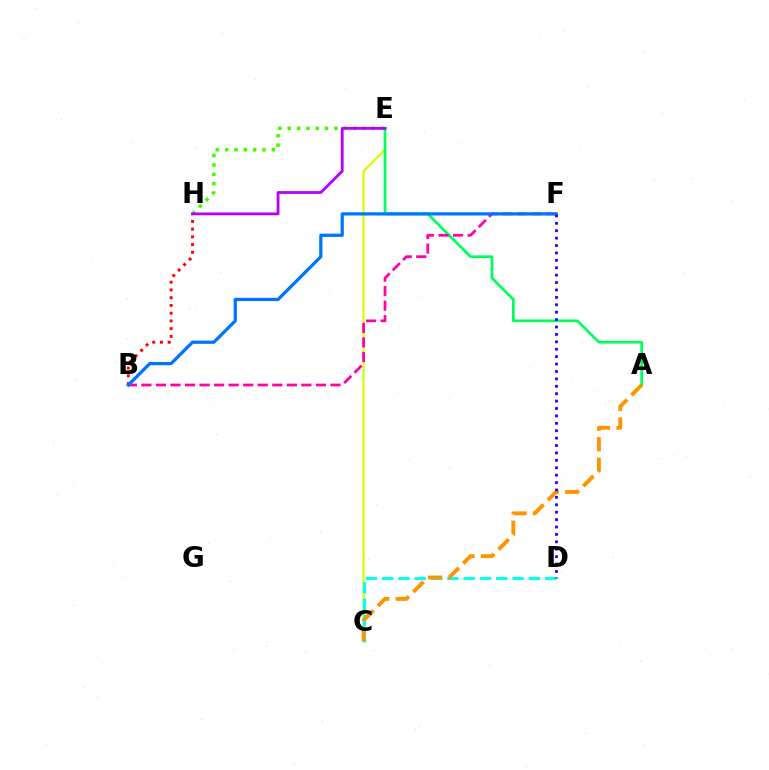{('E', 'H'): [{'color': '#3dff00', 'line_style': 'dotted', 'thickness': 2.54}, {'color': '#b900ff', 'line_style': 'solid', 'thickness': 2.02}], ('C', 'E'): [{'color': '#d1ff00', 'line_style': 'solid', 'thickness': 1.57}], ('A', 'E'): [{'color': '#00ff5c', 'line_style': 'solid', 'thickness': 1.96}], ('B', 'H'): [{'color': '#ff0000', 'line_style': 'dotted', 'thickness': 2.1}], ('B', 'F'): [{'color': '#ff00ac', 'line_style': 'dashed', 'thickness': 1.98}, {'color': '#0074ff', 'line_style': 'solid', 'thickness': 2.33}], ('C', 'D'): [{'color': '#00fff6', 'line_style': 'dashed', 'thickness': 2.21}], ('A', 'C'): [{'color': '#ff9400', 'line_style': 'dashed', 'thickness': 2.8}], ('D', 'F'): [{'color': '#2500ff', 'line_style': 'dotted', 'thickness': 2.01}]}